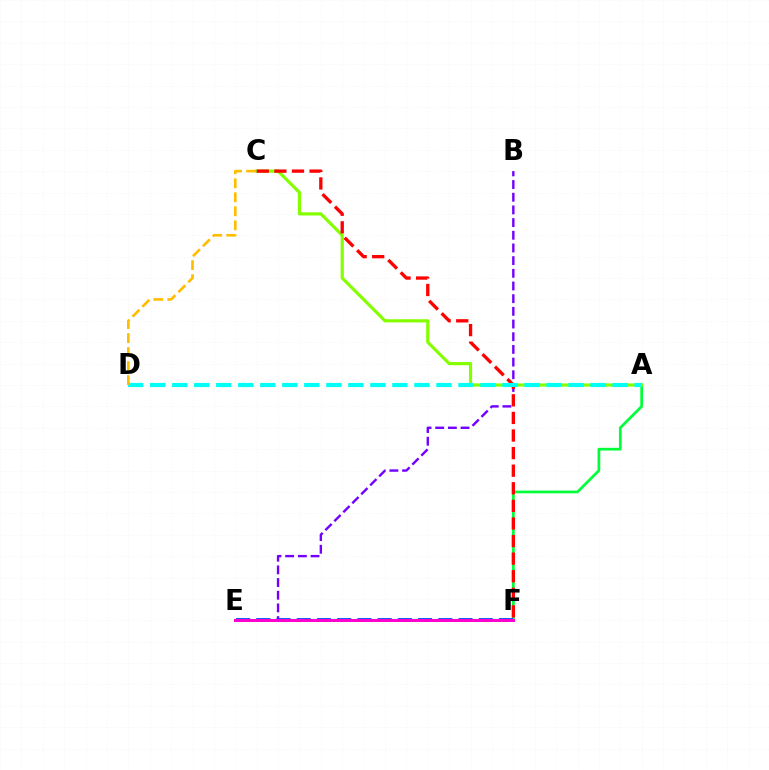{('A', 'F'): [{'color': '#00ff39', 'line_style': 'solid', 'thickness': 1.96}], ('B', 'E'): [{'color': '#7200ff', 'line_style': 'dashed', 'thickness': 1.72}], ('A', 'C'): [{'color': '#84ff00', 'line_style': 'solid', 'thickness': 2.29}], ('C', 'F'): [{'color': '#ff0000', 'line_style': 'dashed', 'thickness': 2.39}], ('E', 'F'): [{'color': '#004bff', 'line_style': 'dashed', 'thickness': 2.75}, {'color': '#ff00cf', 'line_style': 'solid', 'thickness': 2.15}], ('A', 'D'): [{'color': '#00fff6', 'line_style': 'dashed', 'thickness': 2.99}], ('C', 'D'): [{'color': '#ffbd00', 'line_style': 'dashed', 'thickness': 1.9}]}